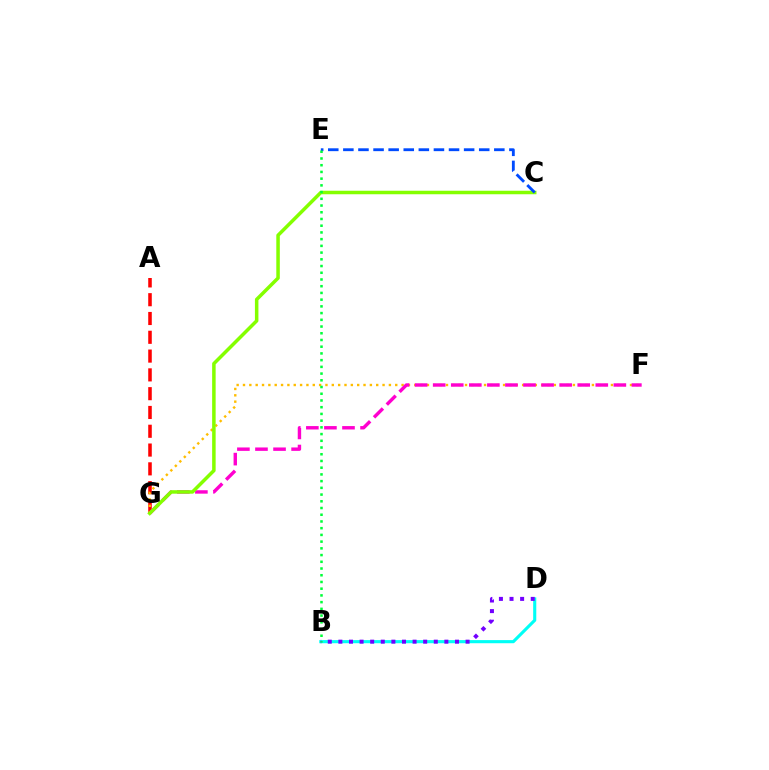{('A', 'G'): [{'color': '#ff0000', 'line_style': 'dashed', 'thickness': 2.55}], ('F', 'G'): [{'color': '#ffbd00', 'line_style': 'dotted', 'thickness': 1.72}, {'color': '#ff00cf', 'line_style': 'dashed', 'thickness': 2.45}], ('B', 'D'): [{'color': '#00fff6', 'line_style': 'solid', 'thickness': 2.24}, {'color': '#7200ff', 'line_style': 'dotted', 'thickness': 2.88}], ('C', 'G'): [{'color': '#84ff00', 'line_style': 'solid', 'thickness': 2.52}], ('C', 'E'): [{'color': '#004bff', 'line_style': 'dashed', 'thickness': 2.05}], ('B', 'E'): [{'color': '#00ff39', 'line_style': 'dotted', 'thickness': 1.83}]}